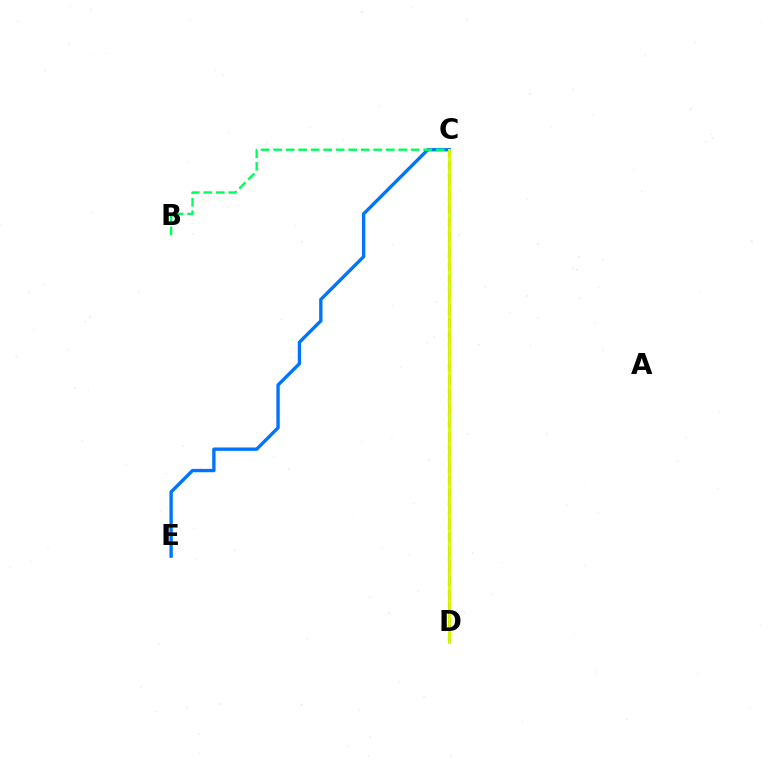{('C', 'E'): [{'color': '#0074ff', 'line_style': 'solid', 'thickness': 2.41}], ('C', 'D'): [{'color': '#b900ff', 'line_style': 'dashed', 'thickness': 1.53}, {'color': '#ff0000', 'line_style': 'dashed', 'thickness': 1.94}, {'color': '#d1ff00', 'line_style': 'solid', 'thickness': 2.05}], ('B', 'C'): [{'color': '#00ff5c', 'line_style': 'dashed', 'thickness': 1.7}]}